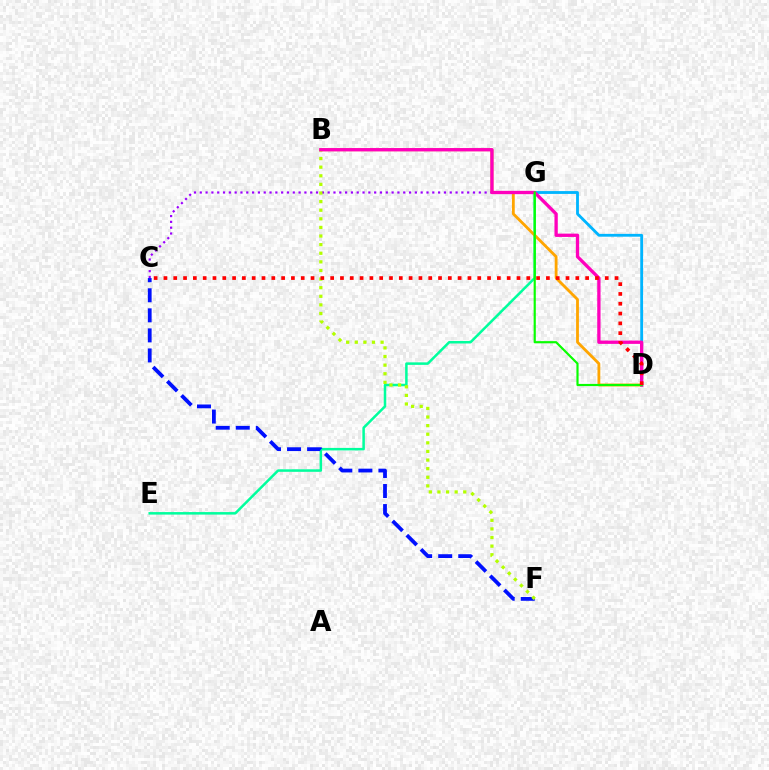{('E', 'G'): [{'color': '#00ff9d', 'line_style': 'solid', 'thickness': 1.81}], ('B', 'D'): [{'color': '#ffa500', 'line_style': 'solid', 'thickness': 2.03}, {'color': '#ff00bd', 'line_style': 'solid', 'thickness': 2.38}], ('C', 'F'): [{'color': '#0010ff', 'line_style': 'dashed', 'thickness': 2.72}], ('D', 'G'): [{'color': '#00b5ff', 'line_style': 'solid', 'thickness': 2.03}, {'color': '#08ff00', 'line_style': 'solid', 'thickness': 1.57}], ('C', 'G'): [{'color': '#9b00ff', 'line_style': 'dotted', 'thickness': 1.58}], ('B', 'F'): [{'color': '#b3ff00', 'line_style': 'dotted', 'thickness': 2.34}], ('C', 'D'): [{'color': '#ff0000', 'line_style': 'dotted', 'thickness': 2.66}]}